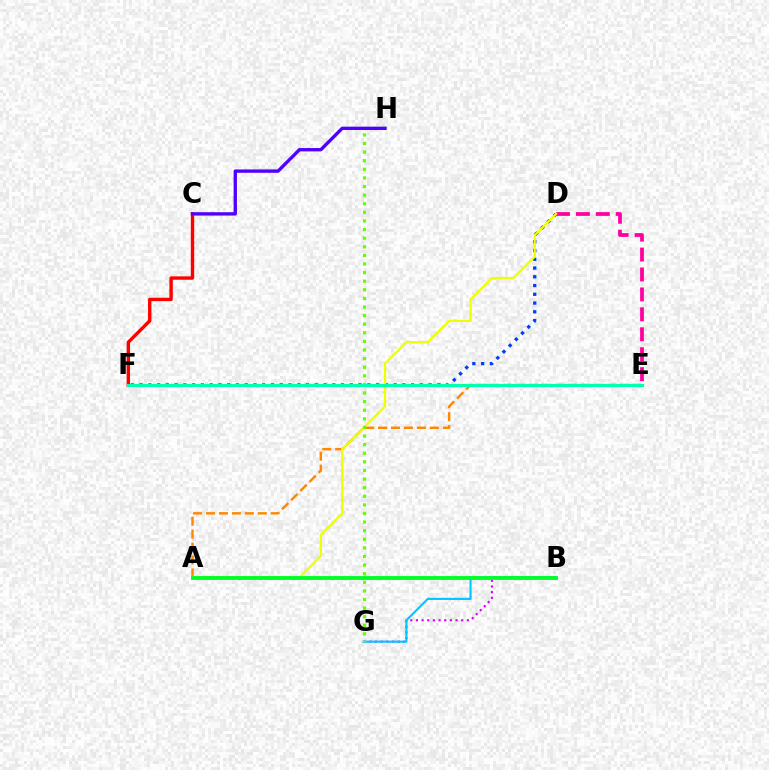{('D', 'F'): [{'color': '#003fff', 'line_style': 'dotted', 'thickness': 2.38}], ('A', 'E'): [{'color': '#ff8800', 'line_style': 'dashed', 'thickness': 1.76}], ('D', 'E'): [{'color': '#ff00a0', 'line_style': 'dashed', 'thickness': 2.71}], ('C', 'F'): [{'color': '#ff0000', 'line_style': 'solid', 'thickness': 2.43}], ('A', 'D'): [{'color': '#eeff00', 'line_style': 'solid', 'thickness': 1.64}], ('B', 'G'): [{'color': '#d600ff', 'line_style': 'dotted', 'thickness': 1.54}, {'color': '#00c7ff', 'line_style': 'solid', 'thickness': 1.54}], ('G', 'H'): [{'color': '#66ff00', 'line_style': 'dotted', 'thickness': 2.34}], ('E', 'F'): [{'color': '#00ffaf', 'line_style': 'solid', 'thickness': 2.25}], ('C', 'H'): [{'color': '#4f00ff', 'line_style': 'solid', 'thickness': 2.41}], ('A', 'B'): [{'color': '#00ff27', 'line_style': 'solid', 'thickness': 2.78}]}